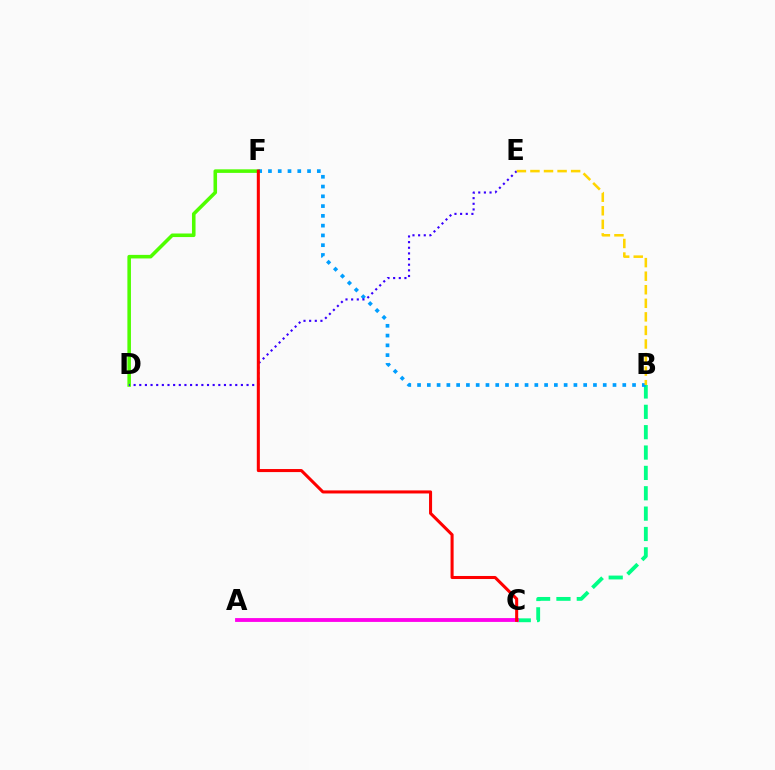{('D', 'F'): [{'color': '#4fff00', 'line_style': 'solid', 'thickness': 2.56}], ('B', 'C'): [{'color': '#00ff86', 'line_style': 'dashed', 'thickness': 2.77}], ('B', 'F'): [{'color': '#009eff', 'line_style': 'dotted', 'thickness': 2.66}], ('D', 'E'): [{'color': '#3700ff', 'line_style': 'dotted', 'thickness': 1.53}], ('A', 'C'): [{'color': '#ff00ed', 'line_style': 'solid', 'thickness': 2.76}], ('C', 'F'): [{'color': '#ff0000', 'line_style': 'solid', 'thickness': 2.2}], ('B', 'E'): [{'color': '#ffd500', 'line_style': 'dashed', 'thickness': 1.84}]}